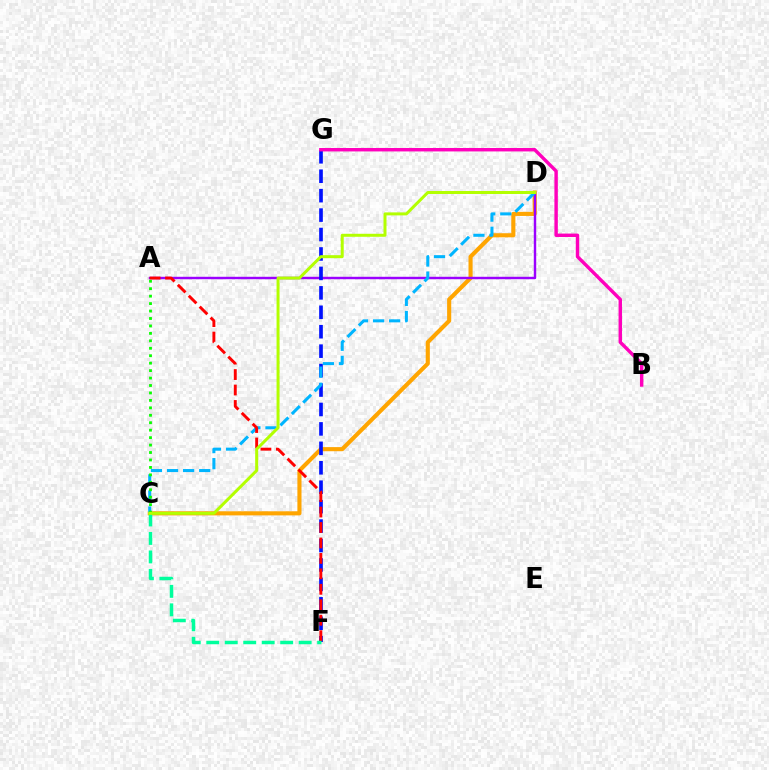{('C', 'D'): [{'color': '#ffa500', 'line_style': 'solid', 'thickness': 2.96}, {'color': '#00b5ff', 'line_style': 'dashed', 'thickness': 2.19}, {'color': '#b3ff00', 'line_style': 'solid', 'thickness': 2.15}], ('A', 'D'): [{'color': '#9b00ff', 'line_style': 'solid', 'thickness': 1.75}], ('F', 'G'): [{'color': '#0010ff', 'line_style': 'dashed', 'thickness': 2.64}], ('A', 'F'): [{'color': '#ff0000', 'line_style': 'dashed', 'thickness': 2.1}], ('A', 'C'): [{'color': '#08ff00', 'line_style': 'dotted', 'thickness': 2.02}], ('C', 'F'): [{'color': '#00ff9d', 'line_style': 'dashed', 'thickness': 2.51}], ('B', 'G'): [{'color': '#ff00bd', 'line_style': 'solid', 'thickness': 2.46}]}